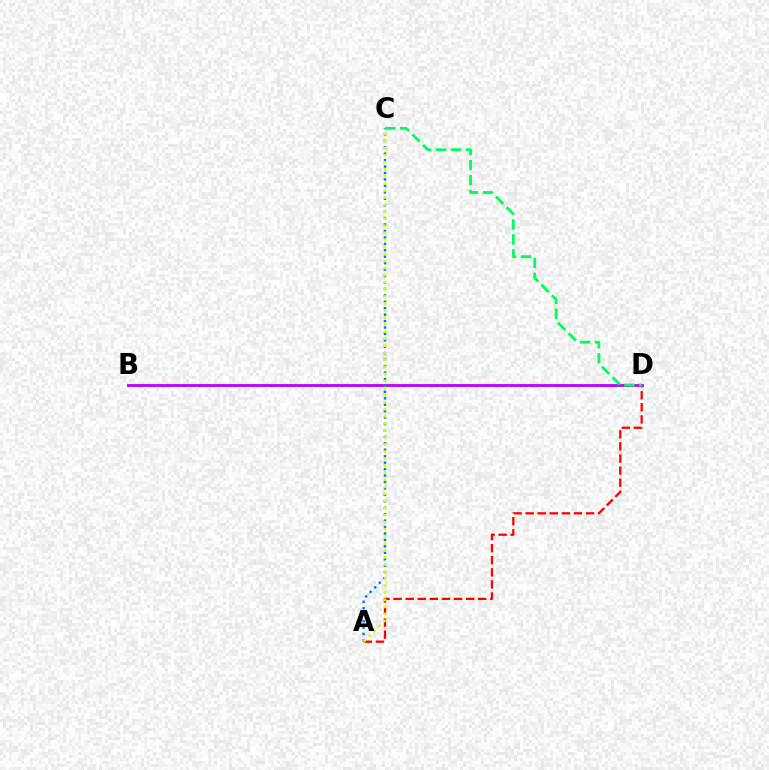{('A', 'D'): [{'color': '#ff0000', 'line_style': 'dashed', 'thickness': 1.64}], ('B', 'D'): [{'color': '#b900ff', 'line_style': 'solid', 'thickness': 2.01}], ('A', 'C'): [{'color': '#0074ff', 'line_style': 'dotted', 'thickness': 1.75}, {'color': '#d1ff00', 'line_style': 'dotted', 'thickness': 1.92}], ('C', 'D'): [{'color': '#00ff5c', 'line_style': 'dashed', 'thickness': 2.03}]}